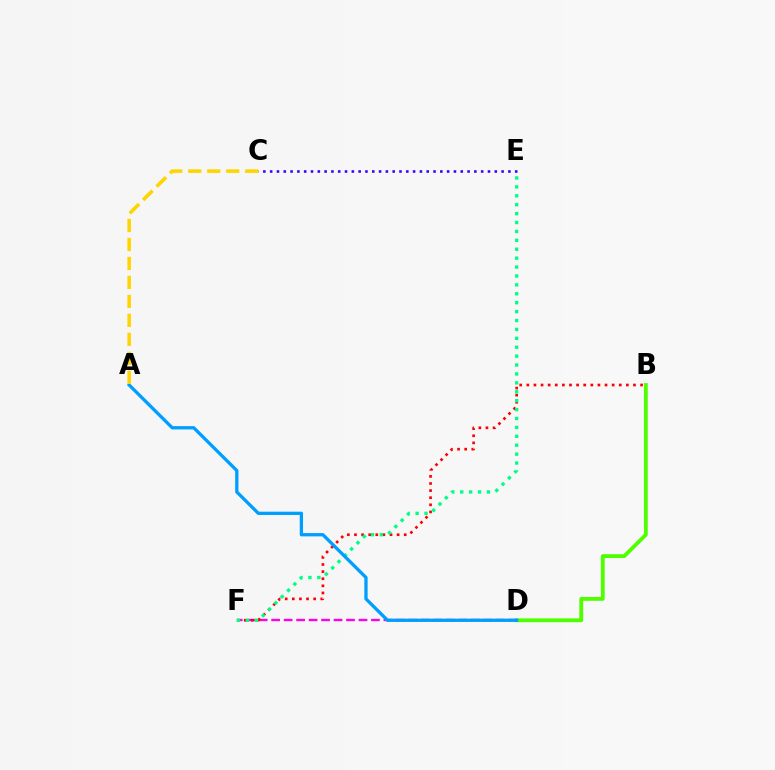{('B', 'D'): [{'color': '#4fff00', 'line_style': 'solid', 'thickness': 2.75}], ('D', 'F'): [{'color': '#ff00ed', 'line_style': 'dashed', 'thickness': 1.69}], ('B', 'F'): [{'color': '#ff0000', 'line_style': 'dotted', 'thickness': 1.93}], ('C', 'E'): [{'color': '#3700ff', 'line_style': 'dotted', 'thickness': 1.85}], ('E', 'F'): [{'color': '#00ff86', 'line_style': 'dotted', 'thickness': 2.42}], ('A', 'D'): [{'color': '#009eff', 'line_style': 'solid', 'thickness': 2.37}], ('A', 'C'): [{'color': '#ffd500', 'line_style': 'dashed', 'thickness': 2.58}]}